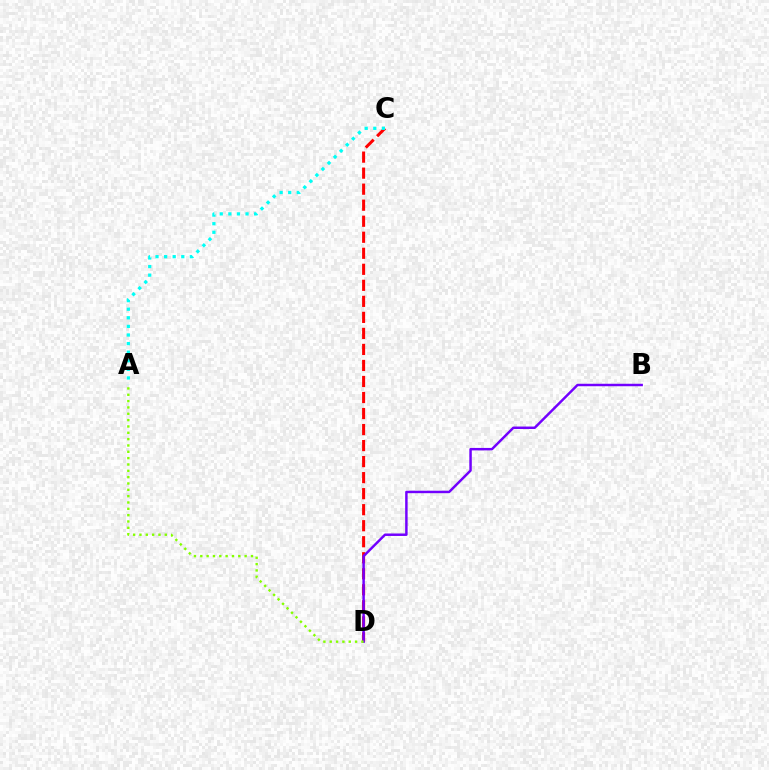{('C', 'D'): [{'color': '#ff0000', 'line_style': 'dashed', 'thickness': 2.18}], ('B', 'D'): [{'color': '#7200ff', 'line_style': 'solid', 'thickness': 1.78}], ('A', 'D'): [{'color': '#84ff00', 'line_style': 'dotted', 'thickness': 1.72}], ('A', 'C'): [{'color': '#00fff6', 'line_style': 'dotted', 'thickness': 2.33}]}